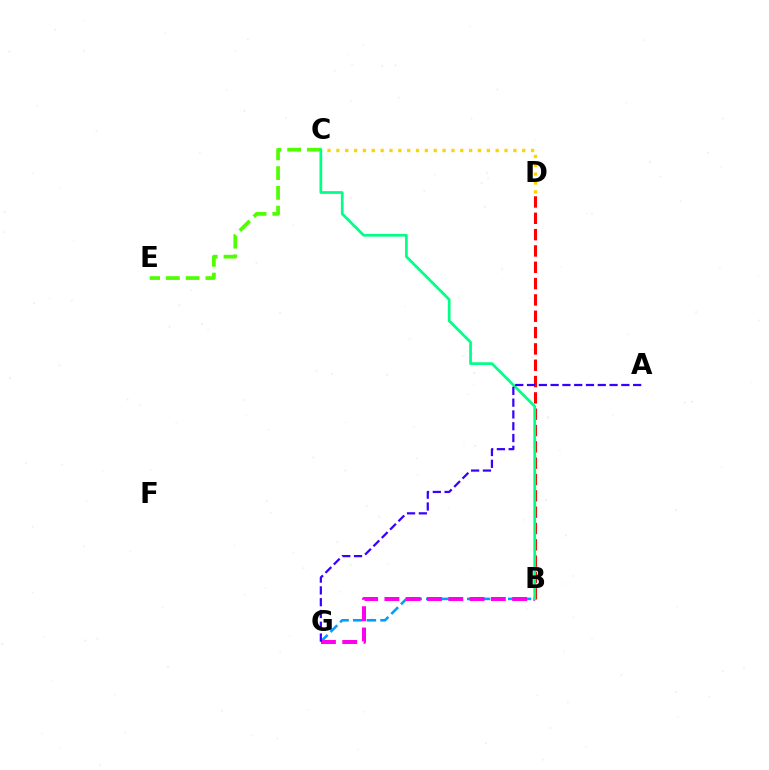{('C', 'E'): [{'color': '#4fff00', 'line_style': 'dashed', 'thickness': 2.68}], ('C', 'D'): [{'color': '#ffd500', 'line_style': 'dotted', 'thickness': 2.4}], ('B', 'D'): [{'color': '#ff0000', 'line_style': 'dashed', 'thickness': 2.22}], ('B', 'G'): [{'color': '#009eff', 'line_style': 'dashed', 'thickness': 1.86}, {'color': '#ff00ed', 'line_style': 'dashed', 'thickness': 2.89}], ('B', 'C'): [{'color': '#00ff86', 'line_style': 'solid', 'thickness': 1.96}], ('A', 'G'): [{'color': '#3700ff', 'line_style': 'dashed', 'thickness': 1.6}]}